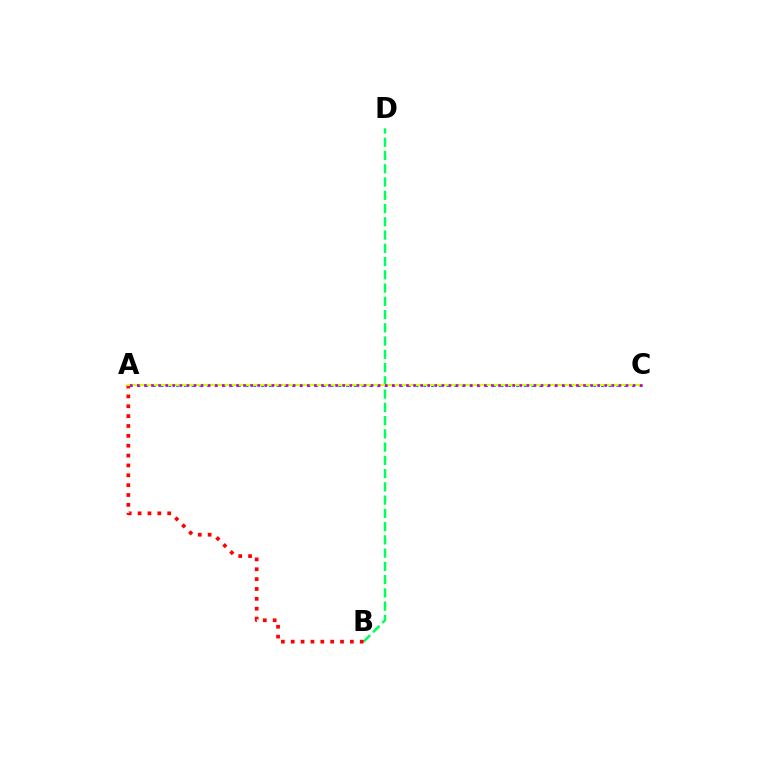{('A', 'C'): [{'color': '#0074ff', 'line_style': 'dotted', 'thickness': 2.1}, {'color': '#d1ff00', 'line_style': 'solid', 'thickness': 1.56}, {'color': '#b900ff', 'line_style': 'dotted', 'thickness': 1.92}], ('B', 'D'): [{'color': '#00ff5c', 'line_style': 'dashed', 'thickness': 1.8}], ('A', 'B'): [{'color': '#ff0000', 'line_style': 'dotted', 'thickness': 2.68}]}